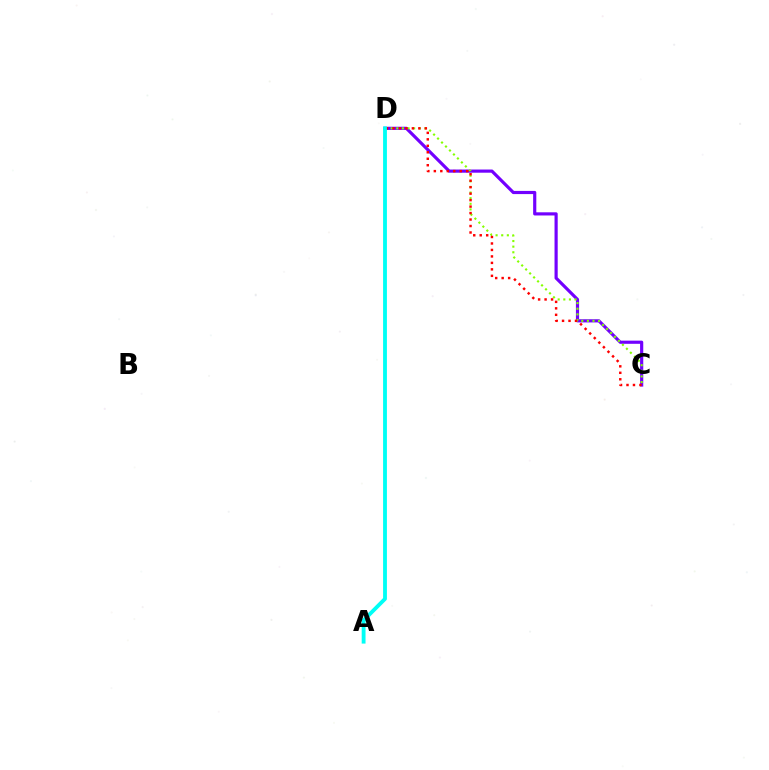{('C', 'D'): [{'color': '#7200ff', 'line_style': 'solid', 'thickness': 2.28}, {'color': '#84ff00', 'line_style': 'dotted', 'thickness': 1.53}, {'color': '#ff0000', 'line_style': 'dotted', 'thickness': 1.76}], ('A', 'D'): [{'color': '#00fff6', 'line_style': 'solid', 'thickness': 2.76}]}